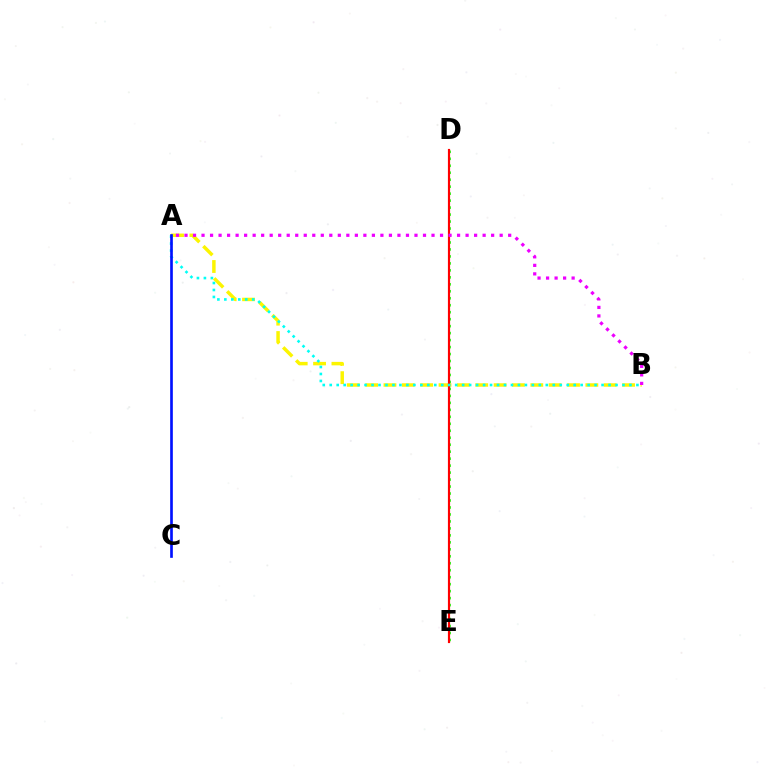{('D', 'E'): [{'color': '#08ff00', 'line_style': 'dotted', 'thickness': 1.89}, {'color': '#ff0000', 'line_style': 'solid', 'thickness': 1.56}], ('A', 'B'): [{'color': '#fcf500', 'line_style': 'dashed', 'thickness': 2.49}, {'color': '#00fff6', 'line_style': 'dotted', 'thickness': 1.89}, {'color': '#ee00ff', 'line_style': 'dotted', 'thickness': 2.31}], ('A', 'C'): [{'color': '#0010ff', 'line_style': 'solid', 'thickness': 1.92}]}